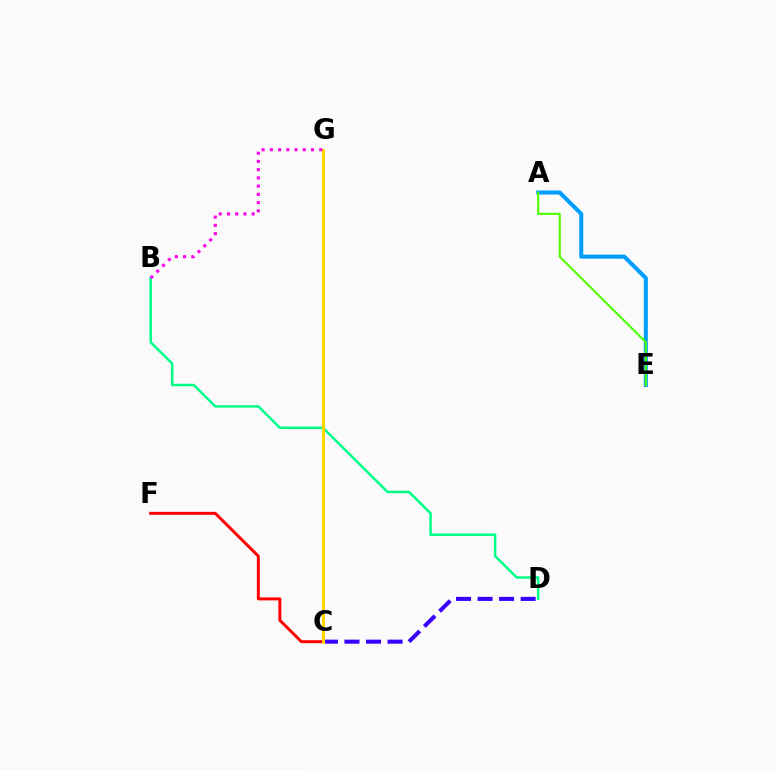{('C', 'F'): [{'color': '#ff0000', 'line_style': 'solid', 'thickness': 2.13}], ('A', 'E'): [{'color': '#009eff', 'line_style': 'solid', 'thickness': 2.92}, {'color': '#4fff00', 'line_style': 'solid', 'thickness': 1.52}], ('C', 'D'): [{'color': '#3700ff', 'line_style': 'dashed', 'thickness': 2.93}], ('B', 'D'): [{'color': '#00ff86', 'line_style': 'solid', 'thickness': 1.79}], ('C', 'G'): [{'color': '#ffd500', 'line_style': 'solid', 'thickness': 2.22}], ('B', 'G'): [{'color': '#ff00ed', 'line_style': 'dotted', 'thickness': 2.24}]}